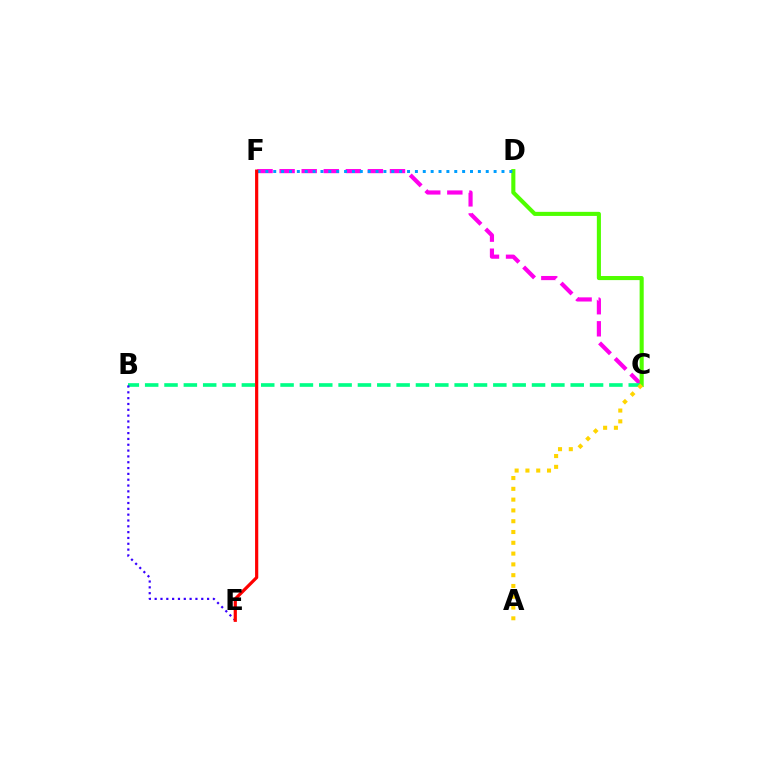{('C', 'F'): [{'color': '#ff00ed', 'line_style': 'dashed', 'thickness': 3.0}], ('B', 'C'): [{'color': '#00ff86', 'line_style': 'dashed', 'thickness': 2.63}], ('C', 'D'): [{'color': '#4fff00', 'line_style': 'solid', 'thickness': 2.95}], ('D', 'F'): [{'color': '#009eff', 'line_style': 'dotted', 'thickness': 2.14}], ('A', 'C'): [{'color': '#ffd500', 'line_style': 'dotted', 'thickness': 2.93}], ('B', 'E'): [{'color': '#3700ff', 'line_style': 'dotted', 'thickness': 1.58}], ('E', 'F'): [{'color': '#ff0000', 'line_style': 'solid', 'thickness': 2.3}]}